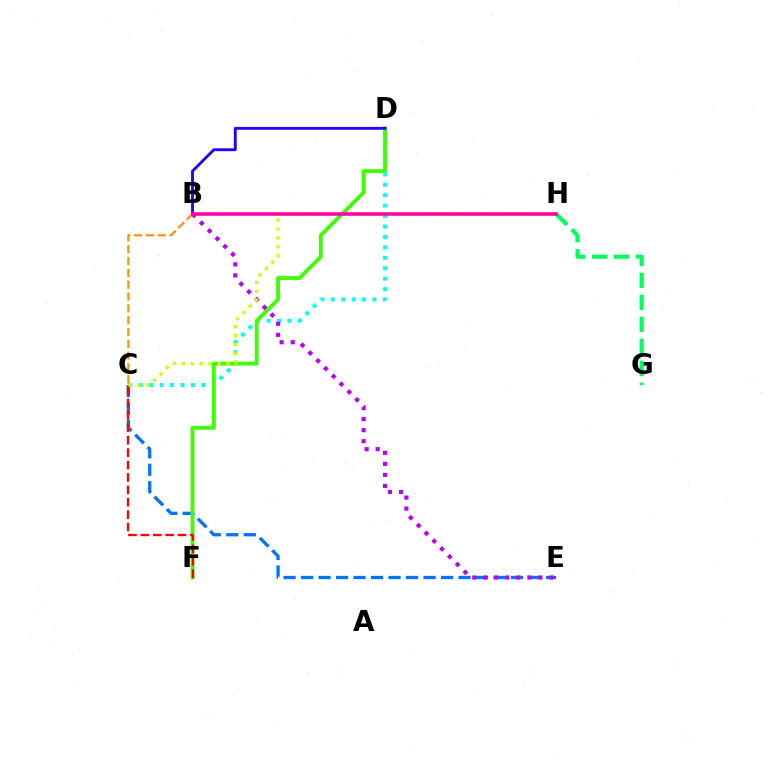{('C', 'D'): [{'color': '#00fff6', 'line_style': 'dotted', 'thickness': 2.83}], ('C', 'E'): [{'color': '#0074ff', 'line_style': 'dashed', 'thickness': 2.38}], ('D', 'F'): [{'color': '#3dff00', 'line_style': 'solid', 'thickness': 2.73}], ('C', 'F'): [{'color': '#ff0000', 'line_style': 'dashed', 'thickness': 1.68}], ('B', 'E'): [{'color': '#b900ff', 'line_style': 'dotted', 'thickness': 2.99}], ('C', 'H'): [{'color': '#d1ff00', 'line_style': 'dotted', 'thickness': 2.41}], ('B', 'C'): [{'color': '#ff9400', 'line_style': 'dashed', 'thickness': 1.61}], ('G', 'H'): [{'color': '#00ff5c', 'line_style': 'dashed', 'thickness': 2.99}], ('B', 'D'): [{'color': '#2500ff', 'line_style': 'solid', 'thickness': 2.06}], ('B', 'H'): [{'color': '#ff00ac', 'line_style': 'solid', 'thickness': 2.55}]}